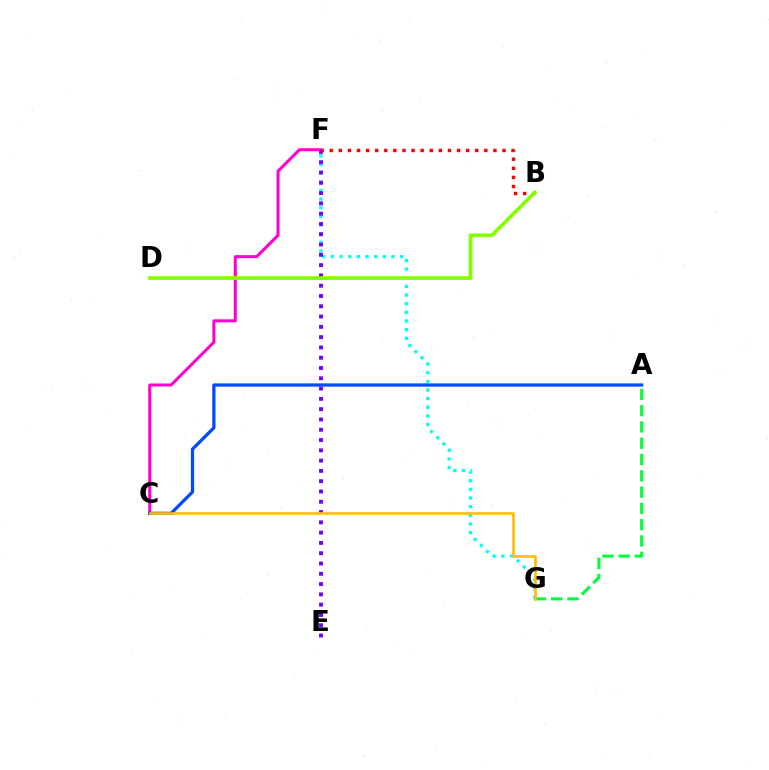{('C', 'F'): [{'color': '#ff00cf', 'line_style': 'solid', 'thickness': 2.17}], ('F', 'G'): [{'color': '#00fff6', 'line_style': 'dotted', 'thickness': 2.35}], ('E', 'F'): [{'color': '#7200ff', 'line_style': 'dotted', 'thickness': 2.8}], ('A', 'G'): [{'color': '#00ff39', 'line_style': 'dashed', 'thickness': 2.21}], ('A', 'C'): [{'color': '#004bff', 'line_style': 'solid', 'thickness': 2.33}], ('B', 'F'): [{'color': '#ff0000', 'line_style': 'dotted', 'thickness': 2.47}], ('C', 'G'): [{'color': '#ffbd00', 'line_style': 'solid', 'thickness': 1.89}], ('B', 'D'): [{'color': '#84ff00', 'line_style': 'solid', 'thickness': 2.67}]}